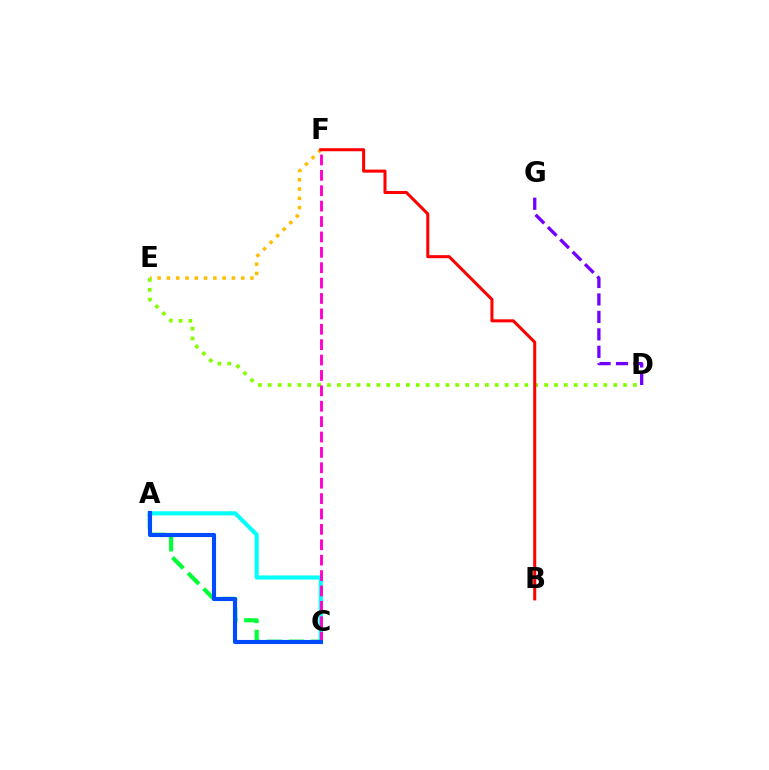{('E', 'F'): [{'color': '#ffbd00', 'line_style': 'dotted', 'thickness': 2.52}], ('D', 'E'): [{'color': '#84ff00', 'line_style': 'dotted', 'thickness': 2.68}], ('A', 'C'): [{'color': '#00fff6', 'line_style': 'solid', 'thickness': 2.95}, {'color': '#00ff39', 'line_style': 'dashed', 'thickness': 2.99}, {'color': '#004bff', 'line_style': 'solid', 'thickness': 2.97}], ('D', 'G'): [{'color': '#7200ff', 'line_style': 'dashed', 'thickness': 2.37}], ('B', 'F'): [{'color': '#ff0000', 'line_style': 'solid', 'thickness': 2.19}], ('C', 'F'): [{'color': '#ff00cf', 'line_style': 'dashed', 'thickness': 2.09}]}